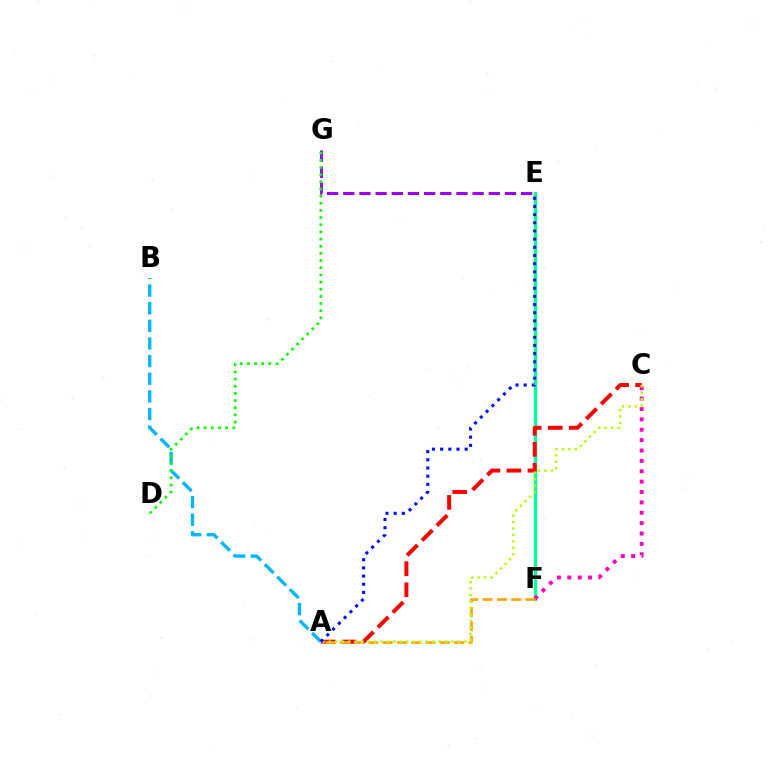{('E', 'F'): [{'color': '#00ff9d', 'line_style': 'solid', 'thickness': 2.42}], ('A', 'C'): [{'color': '#ff0000', 'line_style': 'dashed', 'thickness': 2.86}, {'color': '#b3ff00', 'line_style': 'dotted', 'thickness': 1.76}], ('C', 'F'): [{'color': '#ff00bd', 'line_style': 'dotted', 'thickness': 2.82}], ('A', 'F'): [{'color': '#ffa500', 'line_style': 'dashed', 'thickness': 1.94}], ('A', 'B'): [{'color': '#00b5ff', 'line_style': 'dashed', 'thickness': 2.4}], ('E', 'G'): [{'color': '#9b00ff', 'line_style': 'dashed', 'thickness': 2.2}], ('A', 'E'): [{'color': '#0010ff', 'line_style': 'dotted', 'thickness': 2.22}], ('D', 'G'): [{'color': '#08ff00', 'line_style': 'dotted', 'thickness': 1.95}]}